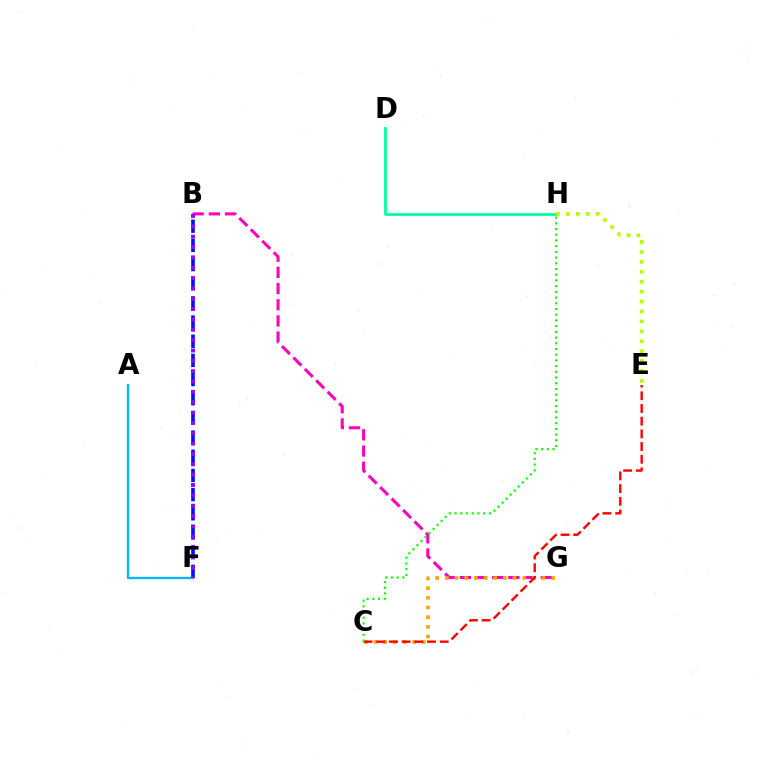{('B', 'G'): [{'color': '#ff00bd', 'line_style': 'dashed', 'thickness': 2.2}], ('C', 'G'): [{'color': '#ffa500', 'line_style': 'dotted', 'thickness': 2.63}], ('C', 'E'): [{'color': '#ff0000', 'line_style': 'dashed', 'thickness': 1.72}], ('A', 'F'): [{'color': '#00b5ff', 'line_style': 'solid', 'thickness': 1.67}], ('B', 'F'): [{'color': '#0010ff', 'line_style': 'dashed', 'thickness': 2.6}, {'color': '#9b00ff', 'line_style': 'dotted', 'thickness': 2.81}], ('C', 'H'): [{'color': '#08ff00', 'line_style': 'dotted', 'thickness': 1.55}], ('D', 'H'): [{'color': '#00ff9d', 'line_style': 'solid', 'thickness': 1.96}], ('E', 'H'): [{'color': '#b3ff00', 'line_style': 'dotted', 'thickness': 2.7}]}